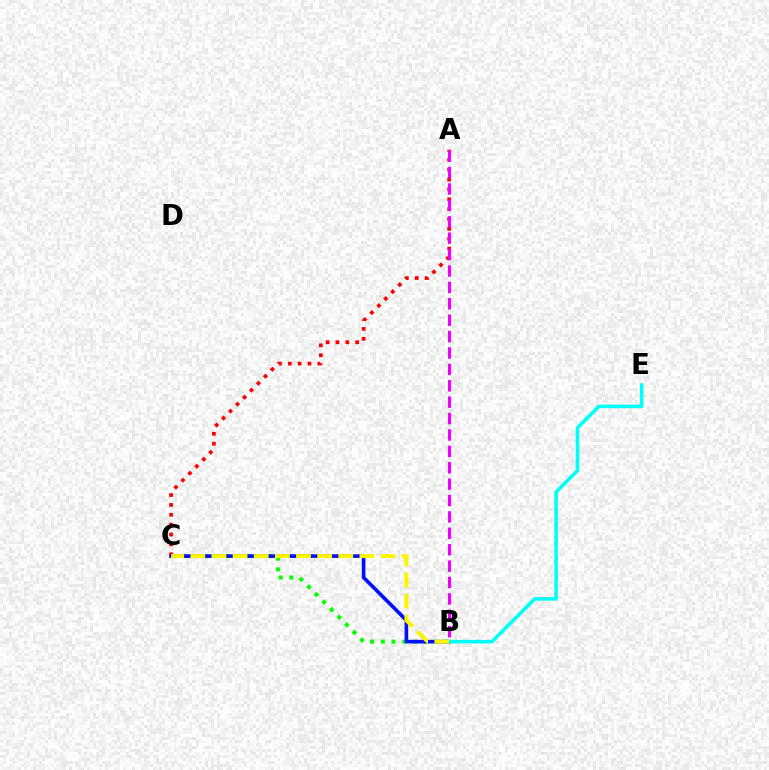{('A', 'C'): [{'color': '#ff0000', 'line_style': 'dotted', 'thickness': 2.68}], ('B', 'C'): [{'color': '#08ff00', 'line_style': 'dotted', 'thickness': 2.91}, {'color': '#0010ff', 'line_style': 'solid', 'thickness': 2.61}, {'color': '#fcf500', 'line_style': 'dashed', 'thickness': 2.87}], ('B', 'E'): [{'color': '#00fff6', 'line_style': 'solid', 'thickness': 2.56}], ('A', 'B'): [{'color': '#ee00ff', 'line_style': 'dashed', 'thickness': 2.23}]}